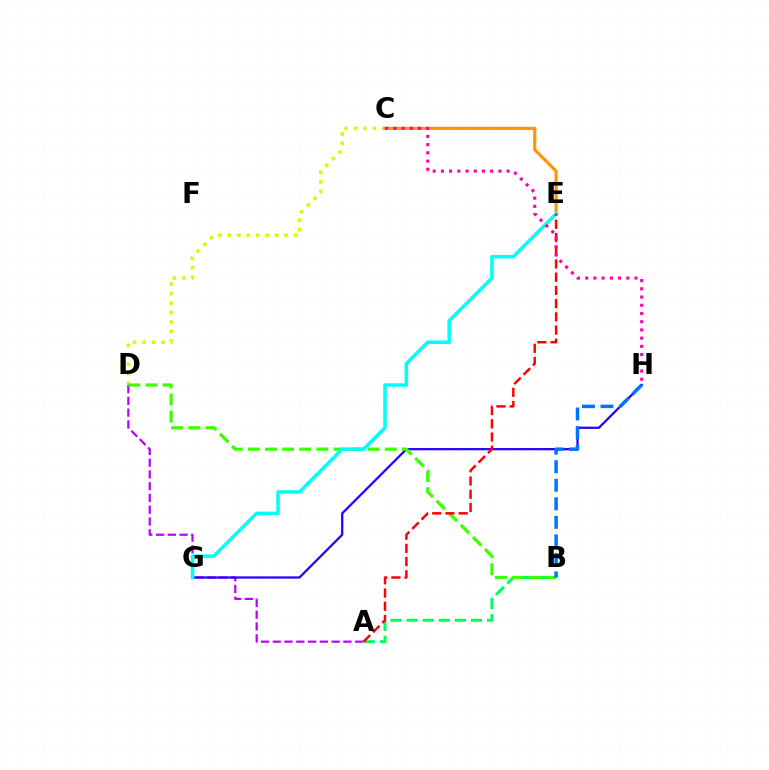{('C', 'D'): [{'color': '#d1ff00', 'line_style': 'dotted', 'thickness': 2.57}], ('A', 'D'): [{'color': '#b900ff', 'line_style': 'dashed', 'thickness': 1.6}], ('A', 'B'): [{'color': '#00ff5c', 'line_style': 'dashed', 'thickness': 2.18}], ('G', 'H'): [{'color': '#2500ff', 'line_style': 'solid', 'thickness': 1.62}], ('B', 'D'): [{'color': '#3dff00', 'line_style': 'dashed', 'thickness': 2.33}], ('C', 'E'): [{'color': '#ff9400', 'line_style': 'solid', 'thickness': 2.25}], ('B', 'H'): [{'color': '#0074ff', 'line_style': 'dashed', 'thickness': 2.52}], ('E', 'G'): [{'color': '#00fff6', 'line_style': 'solid', 'thickness': 2.54}], ('A', 'E'): [{'color': '#ff0000', 'line_style': 'dashed', 'thickness': 1.8}], ('C', 'H'): [{'color': '#ff00ac', 'line_style': 'dotted', 'thickness': 2.23}]}